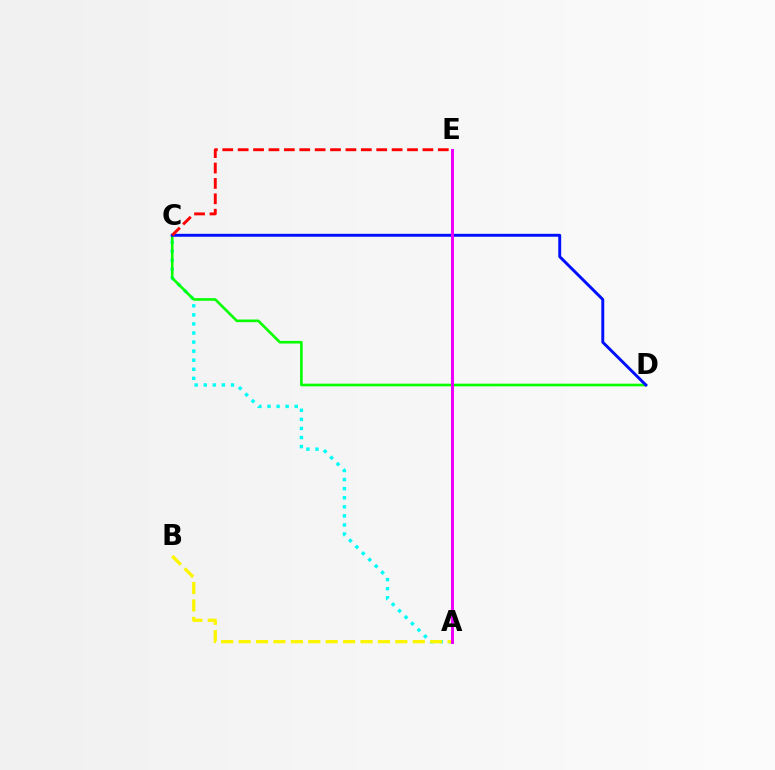{('A', 'C'): [{'color': '#00fff6', 'line_style': 'dotted', 'thickness': 2.46}], ('C', 'D'): [{'color': '#08ff00', 'line_style': 'solid', 'thickness': 1.9}, {'color': '#0010ff', 'line_style': 'solid', 'thickness': 2.1}], ('A', 'B'): [{'color': '#fcf500', 'line_style': 'dashed', 'thickness': 2.37}], ('C', 'E'): [{'color': '#ff0000', 'line_style': 'dashed', 'thickness': 2.09}], ('A', 'E'): [{'color': '#ee00ff', 'line_style': 'solid', 'thickness': 2.16}]}